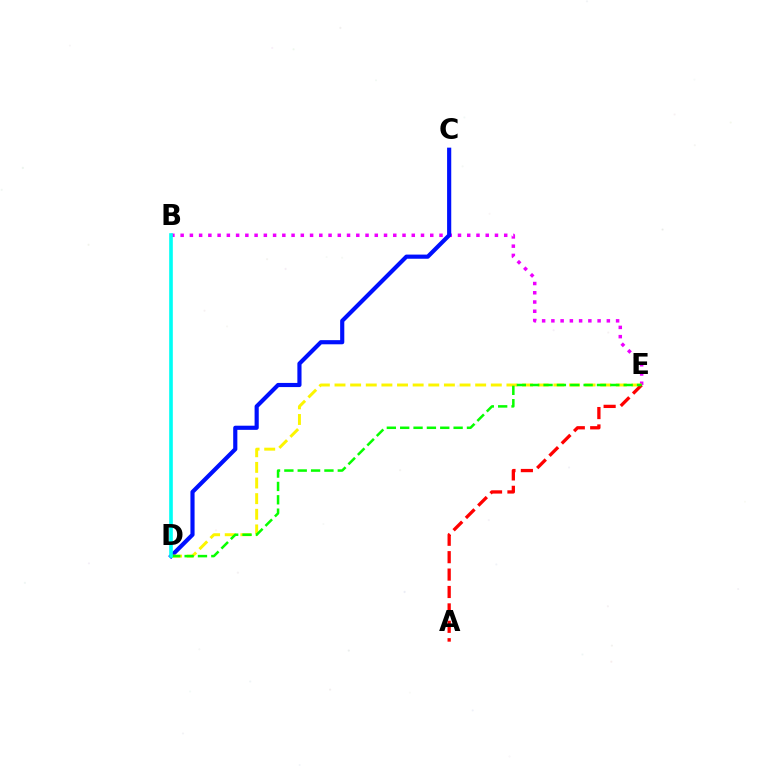{('B', 'E'): [{'color': '#ee00ff', 'line_style': 'dotted', 'thickness': 2.51}], ('C', 'D'): [{'color': '#0010ff', 'line_style': 'solid', 'thickness': 2.99}], ('D', 'E'): [{'color': '#fcf500', 'line_style': 'dashed', 'thickness': 2.12}, {'color': '#08ff00', 'line_style': 'dashed', 'thickness': 1.81}], ('A', 'E'): [{'color': '#ff0000', 'line_style': 'dashed', 'thickness': 2.36}], ('B', 'D'): [{'color': '#00fff6', 'line_style': 'solid', 'thickness': 2.61}]}